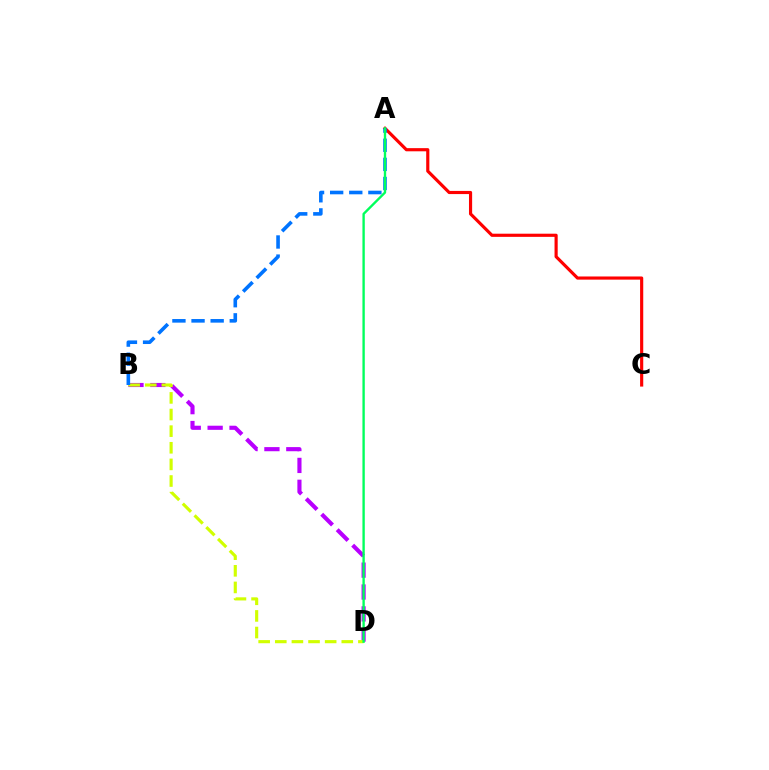{('A', 'C'): [{'color': '#ff0000', 'line_style': 'solid', 'thickness': 2.27}], ('B', 'D'): [{'color': '#b900ff', 'line_style': 'dashed', 'thickness': 2.97}, {'color': '#d1ff00', 'line_style': 'dashed', 'thickness': 2.26}], ('A', 'B'): [{'color': '#0074ff', 'line_style': 'dashed', 'thickness': 2.6}], ('A', 'D'): [{'color': '#00ff5c', 'line_style': 'solid', 'thickness': 1.7}]}